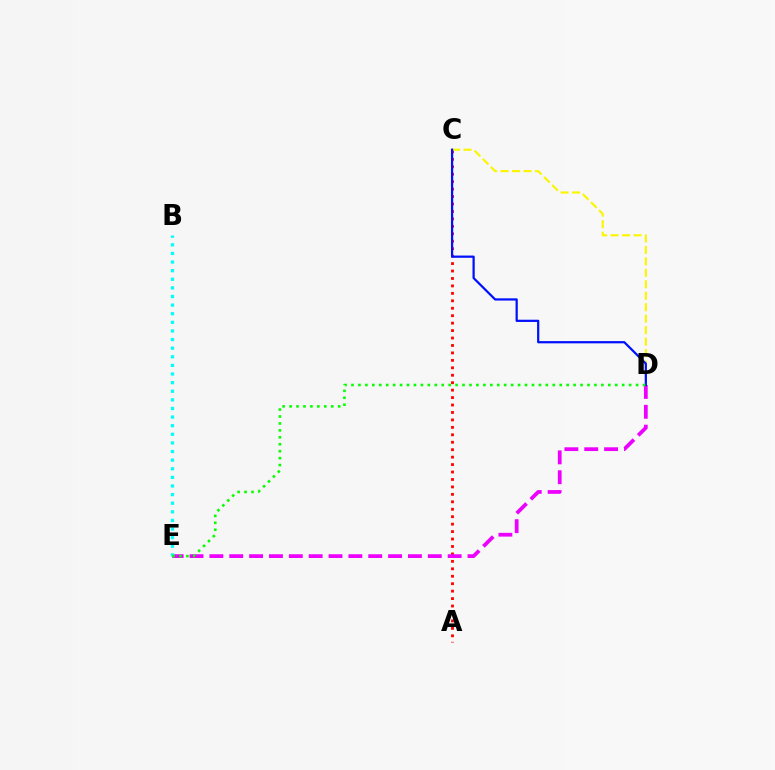{('A', 'C'): [{'color': '#ff0000', 'line_style': 'dotted', 'thickness': 2.02}], ('C', 'D'): [{'color': '#fcf500', 'line_style': 'dashed', 'thickness': 1.56}, {'color': '#0010ff', 'line_style': 'solid', 'thickness': 1.6}], ('D', 'E'): [{'color': '#ee00ff', 'line_style': 'dashed', 'thickness': 2.7}, {'color': '#08ff00', 'line_style': 'dotted', 'thickness': 1.89}], ('B', 'E'): [{'color': '#00fff6', 'line_style': 'dotted', 'thickness': 2.34}]}